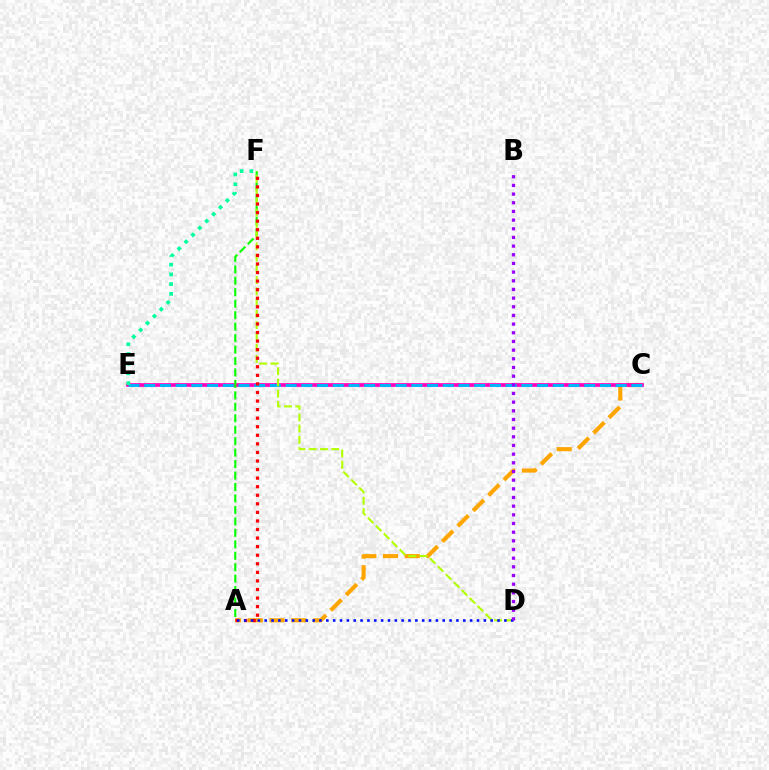{('A', 'C'): [{'color': '#ffa500', 'line_style': 'dashed', 'thickness': 2.96}], ('C', 'E'): [{'color': '#ff00bd', 'line_style': 'solid', 'thickness': 2.66}, {'color': '#00b5ff', 'line_style': 'dashed', 'thickness': 2.13}], ('E', 'F'): [{'color': '#00ff9d', 'line_style': 'dotted', 'thickness': 2.64}], ('A', 'F'): [{'color': '#08ff00', 'line_style': 'dashed', 'thickness': 1.56}, {'color': '#ff0000', 'line_style': 'dotted', 'thickness': 2.33}], ('D', 'F'): [{'color': '#b3ff00', 'line_style': 'dashed', 'thickness': 1.53}], ('A', 'D'): [{'color': '#0010ff', 'line_style': 'dotted', 'thickness': 1.86}], ('B', 'D'): [{'color': '#9b00ff', 'line_style': 'dotted', 'thickness': 2.36}]}